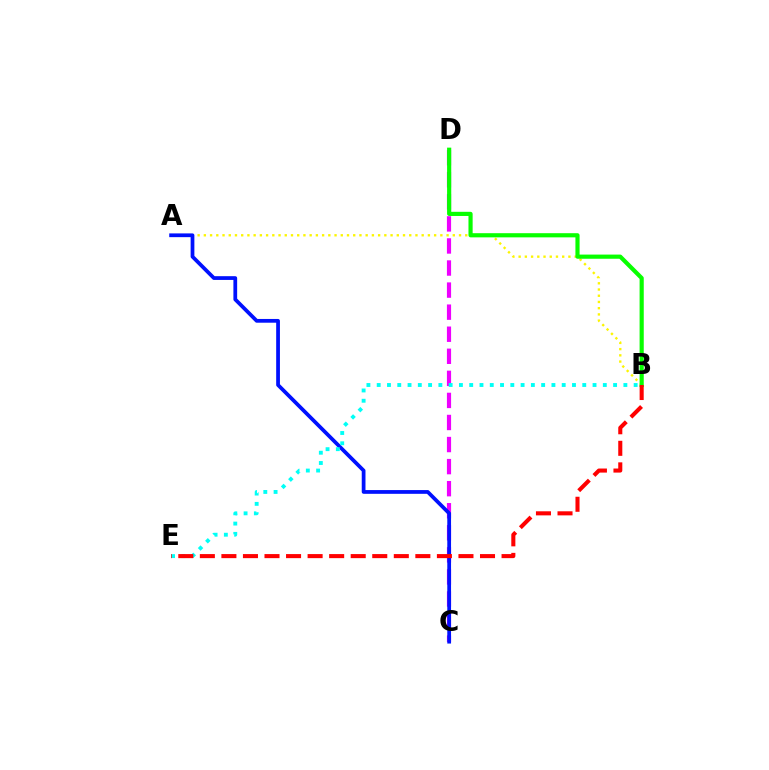{('A', 'B'): [{'color': '#fcf500', 'line_style': 'dotted', 'thickness': 1.69}], ('C', 'D'): [{'color': '#ee00ff', 'line_style': 'dashed', 'thickness': 3.0}], ('B', 'D'): [{'color': '#08ff00', 'line_style': 'solid', 'thickness': 3.0}], ('A', 'C'): [{'color': '#0010ff', 'line_style': 'solid', 'thickness': 2.7}], ('B', 'E'): [{'color': '#00fff6', 'line_style': 'dotted', 'thickness': 2.79}, {'color': '#ff0000', 'line_style': 'dashed', 'thickness': 2.93}]}